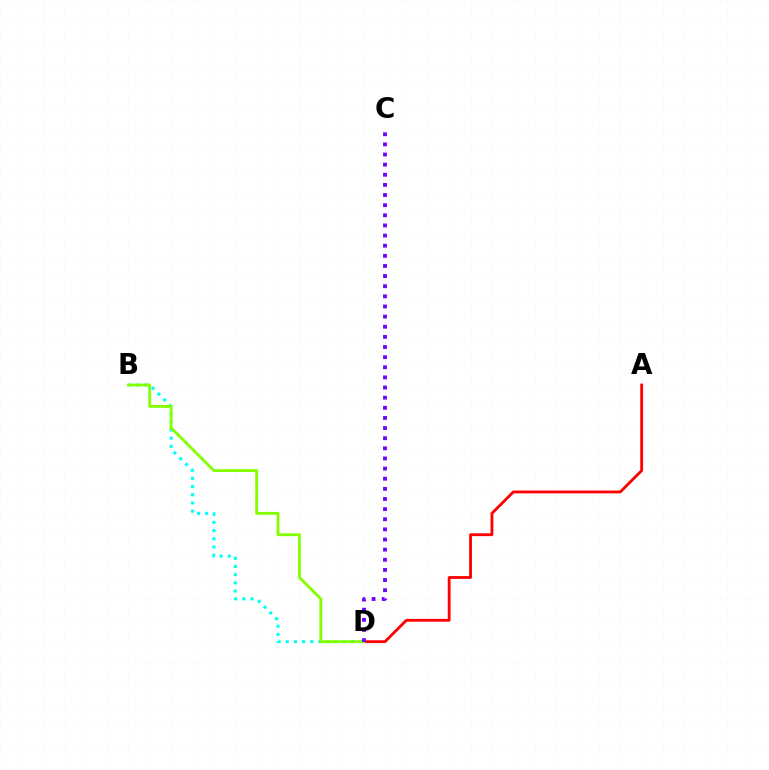{('B', 'D'): [{'color': '#00fff6', 'line_style': 'dotted', 'thickness': 2.22}, {'color': '#84ff00', 'line_style': 'solid', 'thickness': 2.04}], ('A', 'D'): [{'color': '#ff0000', 'line_style': 'solid', 'thickness': 2.03}], ('C', 'D'): [{'color': '#7200ff', 'line_style': 'dotted', 'thickness': 2.75}]}